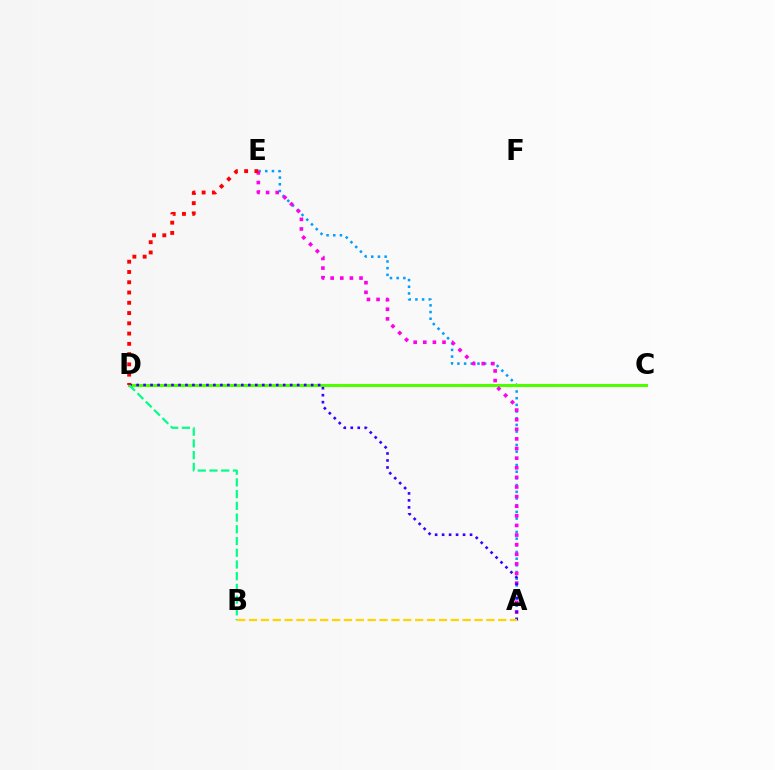{('A', 'E'): [{'color': '#009eff', 'line_style': 'dotted', 'thickness': 1.82}, {'color': '#ff00ed', 'line_style': 'dotted', 'thickness': 2.61}], ('C', 'D'): [{'color': '#4fff00', 'line_style': 'solid', 'thickness': 2.22}], ('A', 'D'): [{'color': '#3700ff', 'line_style': 'dotted', 'thickness': 1.9}], ('B', 'D'): [{'color': '#00ff86', 'line_style': 'dashed', 'thickness': 1.59}], ('A', 'B'): [{'color': '#ffd500', 'line_style': 'dashed', 'thickness': 1.61}], ('D', 'E'): [{'color': '#ff0000', 'line_style': 'dotted', 'thickness': 2.79}]}